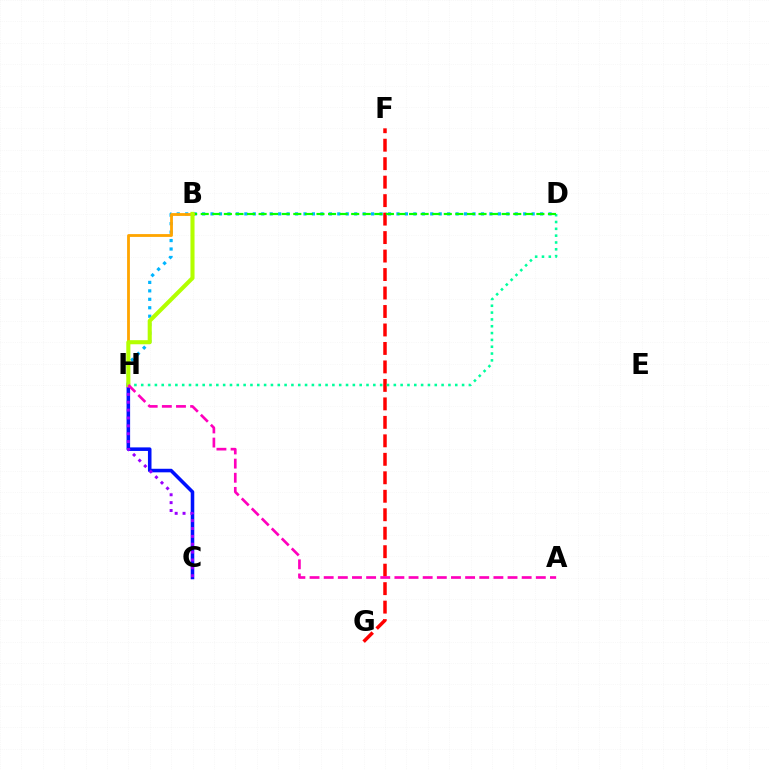{('F', 'G'): [{'color': '#ff0000', 'line_style': 'dashed', 'thickness': 2.51}], ('D', 'H'): [{'color': '#00ff9d', 'line_style': 'dotted', 'thickness': 1.85}, {'color': '#00b5ff', 'line_style': 'dotted', 'thickness': 2.3}], ('C', 'H'): [{'color': '#0010ff', 'line_style': 'solid', 'thickness': 2.56}, {'color': '#9b00ff', 'line_style': 'dotted', 'thickness': 2.14}], ('B', 'D'): [{'color': '#08ff00', 'line_style': 'dashed', 'thickness': 1.57}], ('B', 'H'): [{'color': '#ffa500', 'line_style': 'solid', 'thickness': 2.02}, {'color': '#b3ff00', 'line_style': 'solid', 'thickness': 2.94}], ('A', 'H'): [{'color': '#ff00bd', 'line_style': 'dashed', 'thickness': 1.92}]}